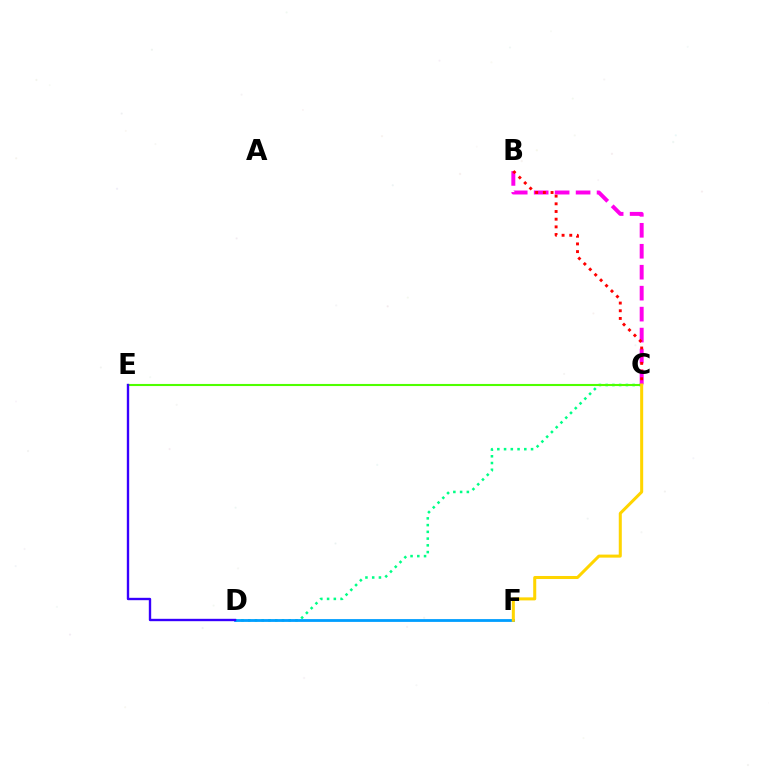{('C', 'D'): [{'color': '#00ff86', 'line_style': 'dotted', 'thickness': 1.83}], ('D', 'F'): [{'color': '#009eff', 'line_style': 'solid', 'thickness': 2.02}], ('C', 'E'): [{'color': '#4fff00', 'line_style': 'solid', 'thickness': 1.52}], ('D', 'E'): [{'color': '#3700ff', 'line_style': 'solid', 'thickness': 1.71}], ('B', 'C'): [{'color': '#ff00ed', 'line_style': 'dashed', 'thickness': 2.85}, {'color': '#ff0000', 'line_style': 'dotted', 'thickness': 2.09}], ('C', 'F'): [{'color': '#ffd500', 'line_style': 'solid', 'thickness': 2.18}]}